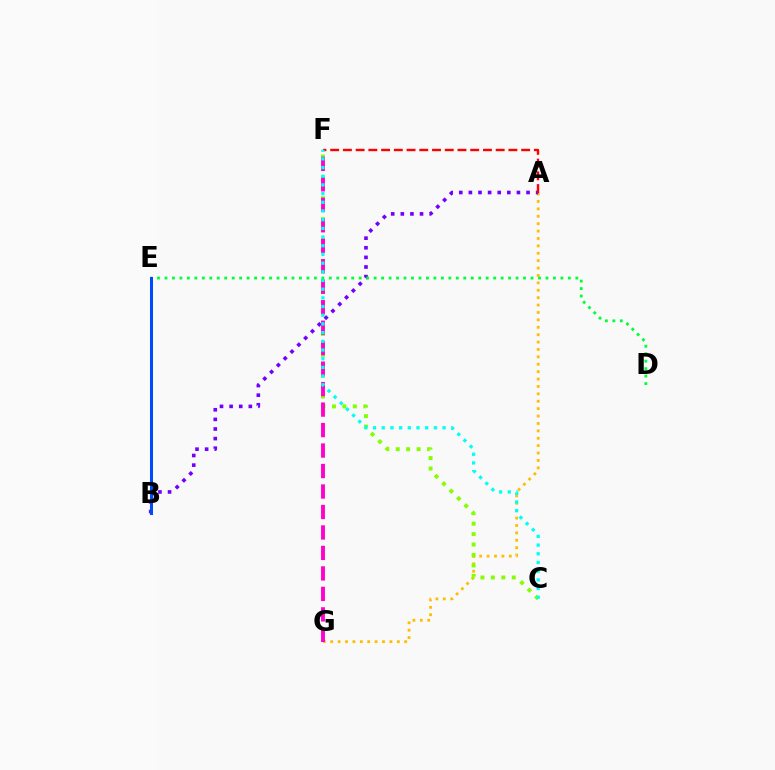{('A', 'G'): [{'color': '#ffbd00', 'line_style': 'dotted', 'thickness': 2.01}], ('C', 'F'): [{'color': '#84ff00', 'line_style': 'dotted', 'thickness': 2.84}, {'color': '#00fff6', 'line_style': 'dotted', 'thickness': 2.36}], ('F', 'G'): [{'color': '#ff00cf', 'line_style': 'dashed', 'thickness': 2.78}], ('A', 'B'): [{'color': '#7200ff', 'line_style': 'dotted', 'thickness': 2.61}], ('A', 'F'): [{'color': '#ff0000', 'line_style': 'dashed', 'thickness': 1.73}], ('D', 'E'): [{'color': '#00ff39', 'line_style': 'dotted', 'thickness': 2.03}], ('B', 'E'): [{'color': '#004bff', 'line_style': 'solid', 'thickness': 2.18}]}